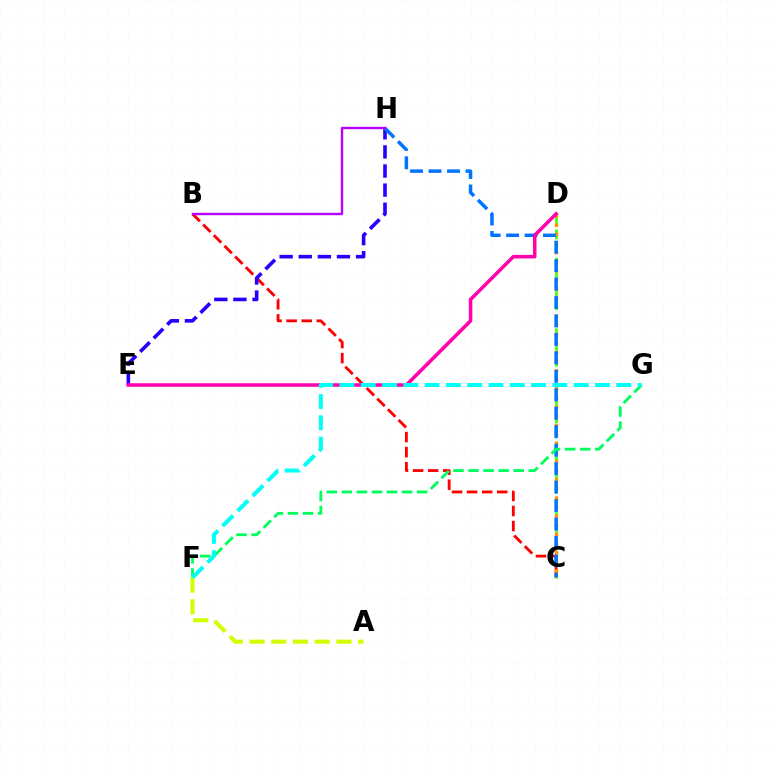{('C', 'D'): [{'color': '#3dff00', 'line_style': 'dashed', 'thickness': 1.92}, {'color': '#ff9400', 'line_style': 'dotted', 'thickness': 2.47}], ('B', 'C'): [{'color': '#ff0000', 'line_style': 'dashed', 'thickness': 2.05}], ('E', 'H'): [{'color': '#2500ff', 'line_style': 'dashed', 'thickness': 2.6}], ('C', 'H'): [{'color': '#0074ff', 'line_style': 'dashed', 'thickness': 2.51}], ('A', 'F'): [{'color': '#d1ff00', 'line_style': 'dashed', 'thickness': 2.95}], ('B', 'H'): [{'color': '#b900ff', 'line_style': 'solid', 'thickness': 1.73}], ('D', 'E'): [{'color': '#ff00ac', 'line_style': 'solid', 'thickness': 2.54}], ('F', 'G'): [{'color': '#00ff5c', 'line_style': 'dashed', 'thickness': 2.05}, {'color': '#00fff6', 'line_style': 'dashed', 'thickness': 2.89}]}